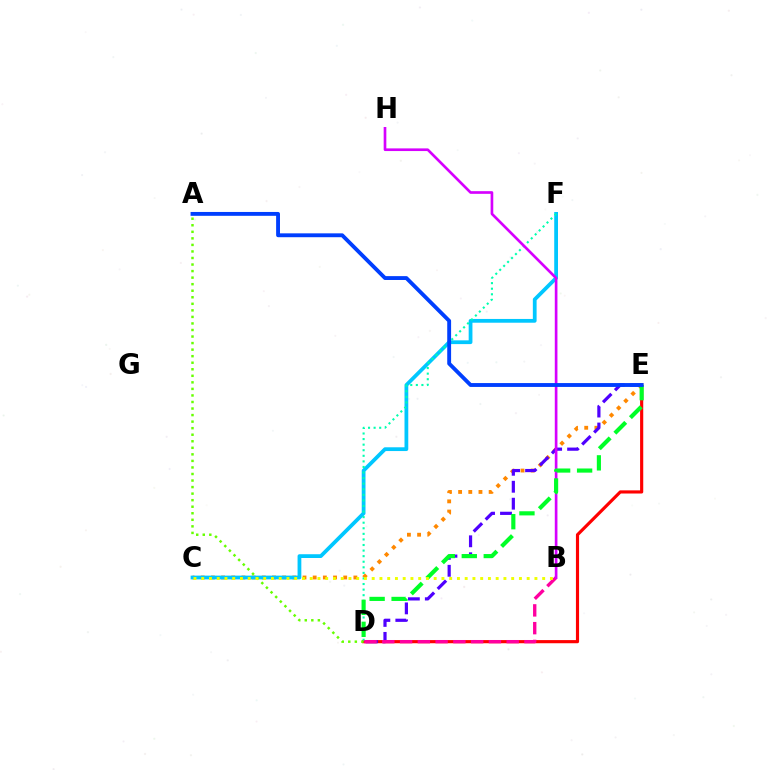{('C', 'E'): [{'color': '#ff8800', 'line_style': 'dotted', 'thickness': 2.77}], ('D', 'E'): [{'color': '#ff0000', 'line_style': 'solid', 'thickness': 2.27}, {'color': '#4f00ff', 'line_style': 'dashed', 'thickness': 2.3}, {'color': '#00ff27', 'line_style': 'dashed', 'thickness': 2.99}], ('C', 'F'): [{'color': '#00c7ff', 'line_style': 'solid', 'thickness': 2.71}], ('D', 'F'): [{'color': '#00ffaf', 'line_style': 'dotted', 'thickness': 1.51}], ('B', 'D'): [{'color': '#ff00a0', 'line_style': 'dashed', 'thickness': 2.41}], ('A', 'D'): [{'color': '#66ff00', 'line_style': 'dotted', 'thickness': 1.78}], ('B', 'H'): [{'color': '#d600ff', 'line_style': 'solid', 'thickness': 1.92}], ('B', 'C'): [{'color': '#eeff00', 'line_style': 'dotted', 'thickness': 2.11}], ('A', 'E'): [{'color': '#003fff', 'line_style': 'solid', 'thickness': 2.78}]}